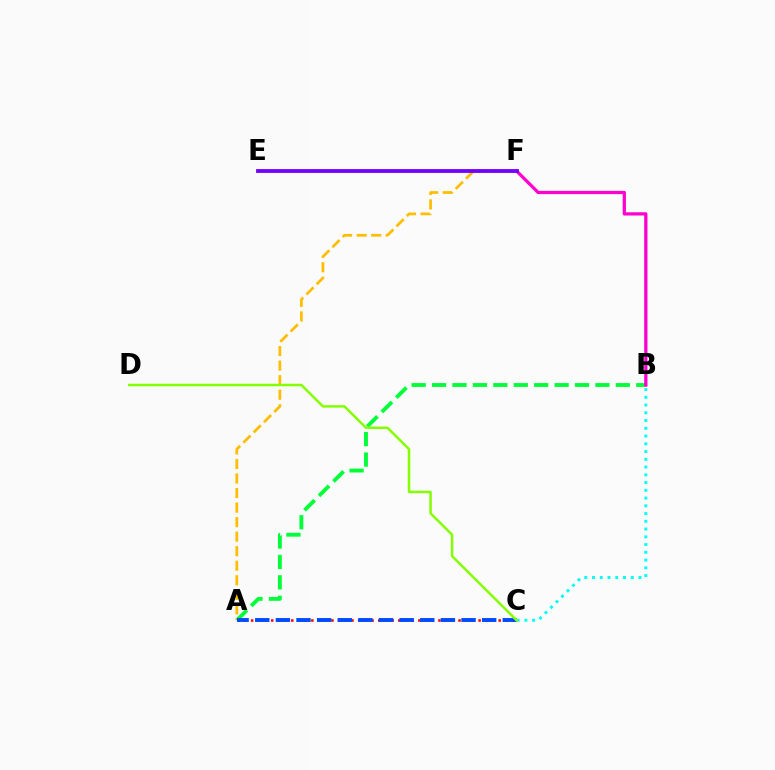{('A', 'B'): [{'color': '#00ff39', 'line_style': 'dashed', 'thickness': 2.77}], ('A', 'C'): [{'color': '#ff0000', 'line_style': 'dotted', 'thickness': 1.82}, {'color': '#004bff', 'line_style': 'dashed', 'thickness': 2.8}], ('A', 'F'): [{'color': '#ffbd00', 'line_style': 'dashed', 'thickness': 1.97}], ('B', 'C'): [{'color': '#00fff6', 'line_style': 'dotted', 'thickness': 2.11}], ('B', 'F'): [{'color': '#ff00cf', 'line_style': 'solid', 'thickness': 2.34}], ('E', 'F'): [{'color': '#7200ff', 'line_style': 'solid', 'thickness': 2.75}], ('C', 'D'): [{'color': '#84ff00', 'line_style': 'solid', 'thickness': 1.78}]}